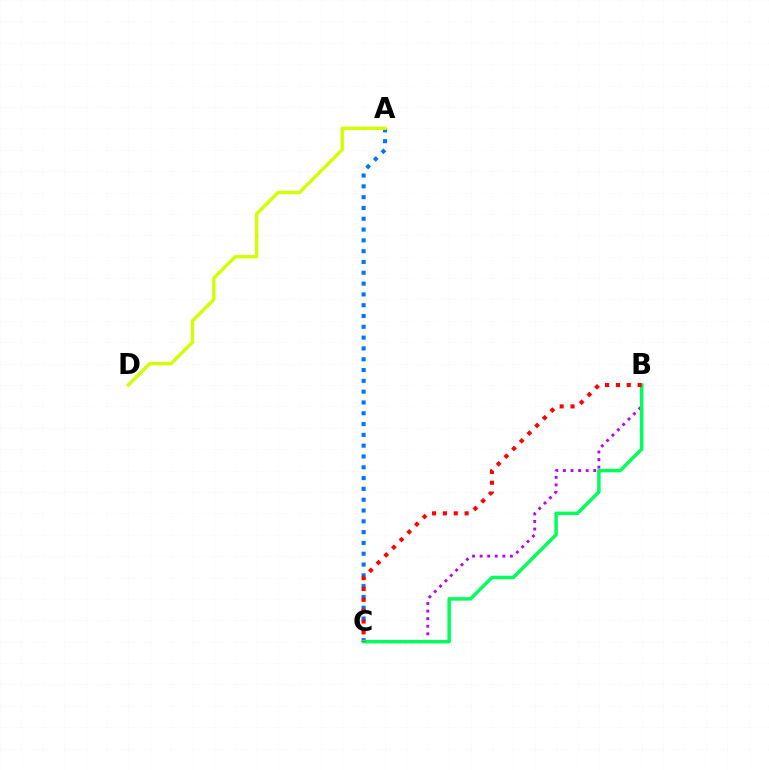{('B', 'C'): [{'color': '#b900ff', 'line_style': 'dotted', 'thickness': 2.06}, {'color': '#00ff5c', 'line_style': 'solid', 'thickness': 2.51}, {'color': '#ff0000', 'line_style': 'dotted', 'thickness': 2.95}], ('A', 'C'): [{'color': '#0074ff', 'line_style': 'dotted', 'thickness': 2.94}], ('A', 'D'): [{'color': '#d1ff00', 'line_style': 'solid', 'thickness': 2.45}]}